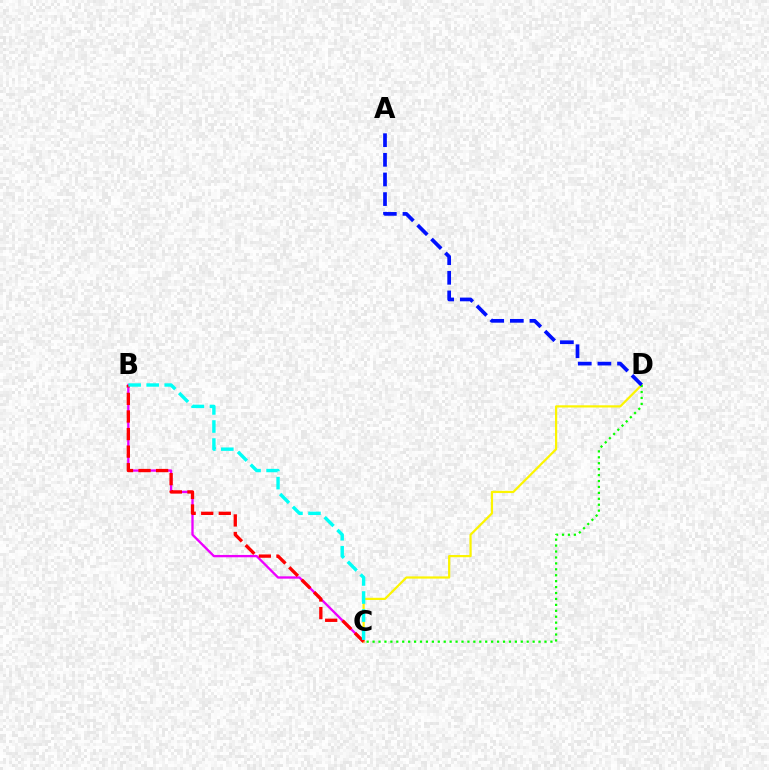{('B', 'C'): [{'color': '#ee00ff', 'line_style': 'solid', 'thickness': 1.68}, {'color': '#ff0000', 'line_style': 'dashed', 'thickness': 2.39}, {'color': '#00fff6', 'line_style': 'dashed', 'thickness': 2.45}], ('C', 'D'): [{'color': '#fcf500', 'line_style': 'solid', 'thickness': 1.59}, {'color': '#08ff00', 'line_style': 'dotted', 'thickness': 1.61}], ('A', 'D'): [{'color': '#0010ff', 'line_style': 'dashed', 'thickness': 2.67}]}